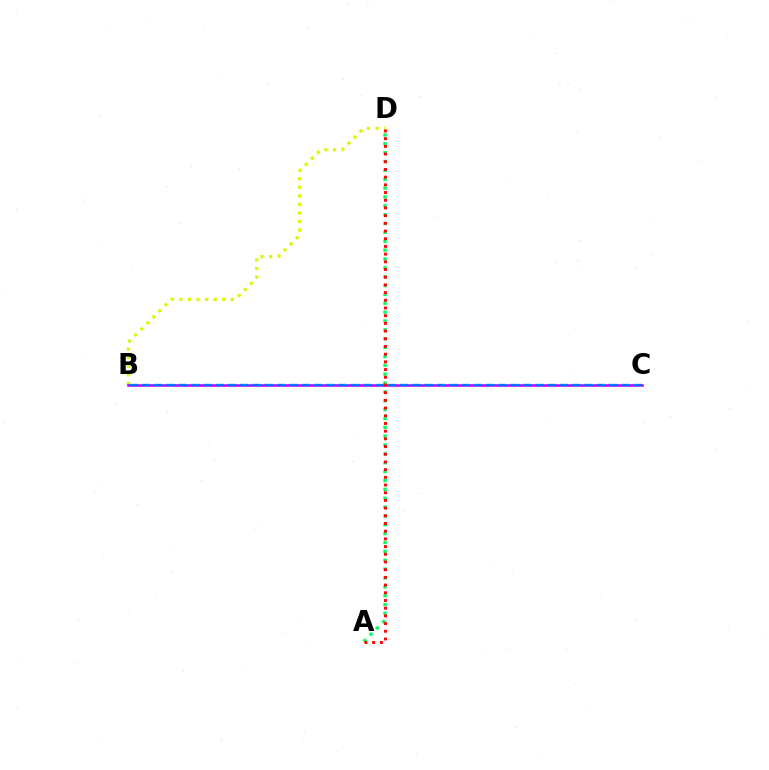{('B', 'D'): [{'color': '#d1ff00', 'line_style': 'dotted', 'thickness': 2.33}], ('B', 'C'): [{'color': '#b900ff', 'line_style': 'solid', 'thickness': 1.82}, {'color': '#0074ff', 'line_style': 'dashed', 'thickness': 1.67}], ('A', 'D'): [{'color': '#00ff5c', 'line_style': 'dotted', 'thickness': 2.41}, {'color': '#ff0000', 'line_style': 'dotted', 'thickness': 2.09}]}